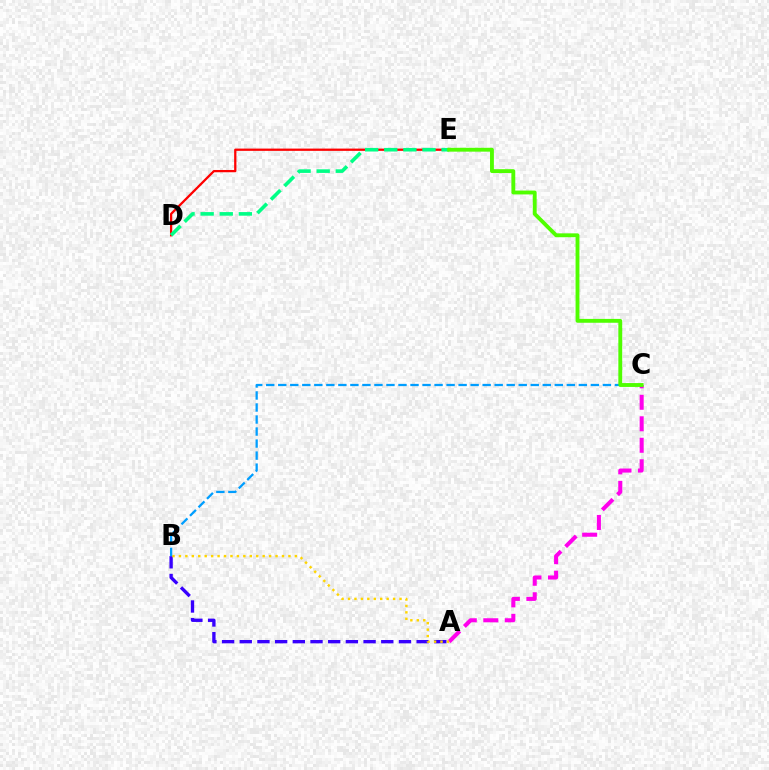{('A', 'B'): [{'color': '#3700ff', 'line_style': 'dashed', 'thickness': 2.4}, {'color': '#ffd500', 'line_style': 'dotted', 'thickness': 1.75}], ('D', 'E'): [{'color': '#ff0000', 'line_style': 'solid', 'thickness': 1.63}, {'color': '#00ff86', 'line_style': 'dashed', 'thickness': 2.6}], ('A', 'C'): [{'color': '#ff00ed', 'line_style': 'dashed', 'thickness': 2.92}], ('B', 'C'): [{'color': '#009eff', 'line_style': 'dashed', 'thickness': 1.63}], ('C', 'E'): [{'color': '#4fff00', 'line_style': 'solid', 'thickness': 2.78}]}